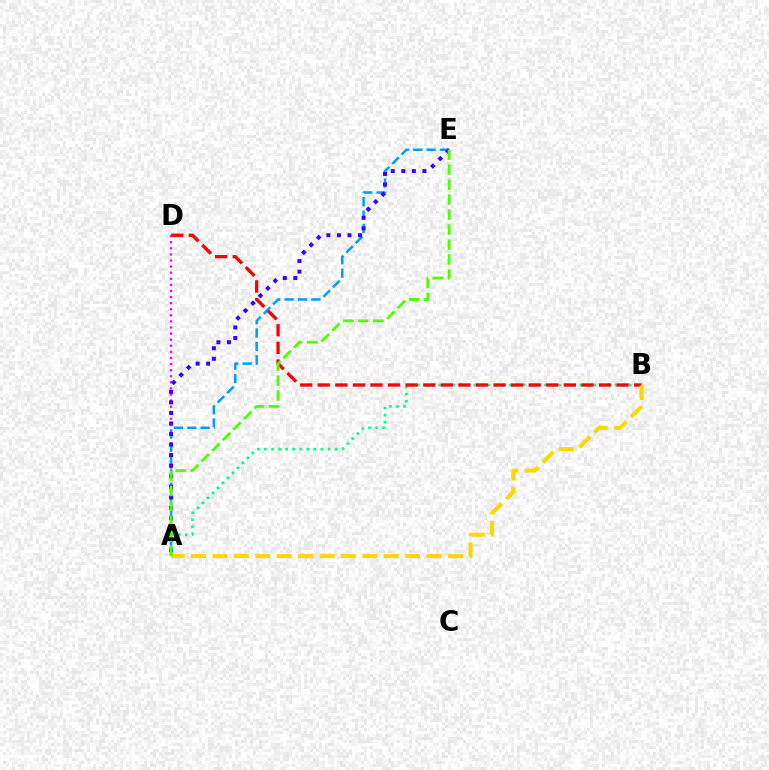{('A', 'D'): [{'color': '#ff00ed', 'line_style': 'dotted', 'thickness': 1.65}], ('A', 'E'): [{'color': '#009eff', 'line_style': 'dashed', 'thickness': 1.82}, {'color': '#3700ff', 'line_style': 'dotted', 'thickness': 2.87}, {'color': '#4fff00', 'line_style': 'dashed', 'thickness': 2.03}], ('A', 'B'): [{'color': '#00ff86', 'line_style': 'dotted', 'thickness': 1.92}, {'color': '#ffd500', 'line_style': 'dashed', 'thickness': 2.91}], ('B', 'D'): [{'color': '#ff0000', 'line_style': 'dashed', 'thickness': 2.39}]}